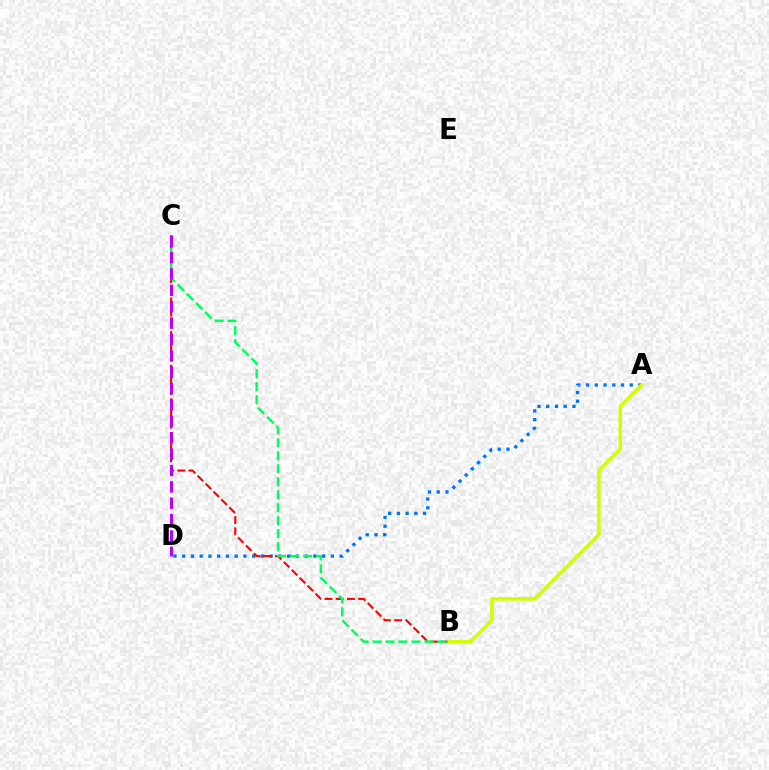{('A', 'D'): [{'color': '#0074ff', 'line_style': 'dotted', 'thickness': 2.38}], ('B', 'C'): [{'color': '#ff0000', 'line_style': 'dashed', 'thickness': 1.52}, {'color': '#00ff5c', 'line_style': 'dashed', 'thickness': 1.76}], ('A', 'B'): [{'color': '#d1ff00', 'line_style': 'solid', 'thickness': 2.54}], ('C', 'D'): [{'color': '#b900ff', 'line_style': 'dashed', 'thickness': 2.22}]}